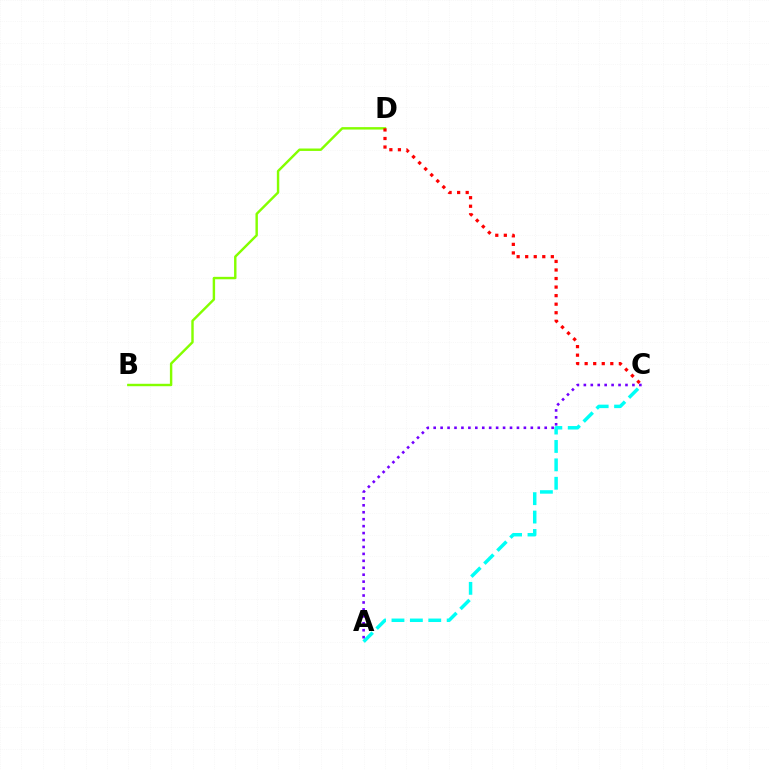{('B', 'D'): [{'color': '#84ff00', 'line_style': 'solid', 'thickness': 1.75}], ('C', 'D'): [{'color': '#ff0000', 'line_style': 'dotted', 'thickness': 2.32}], ('A', 'C'): [{'color': '#00fff6', 'line_style': 'dashed', 'thickness': 2.5}, {'color': '#7200ff', 'line_style': 'dotted', 'thickness': 1.89}]}